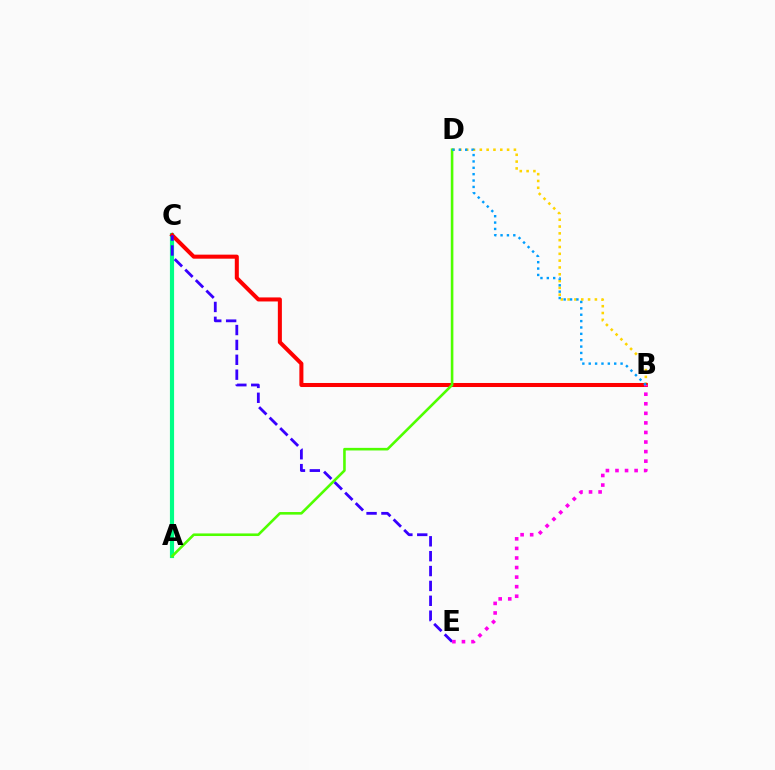{('B', 'D'): [{'color': '#ffd500', 'line_style': 'dotted', 'thickness': 1.85}, {'color': '#009eff', 'line_style': 'dotted', 'thickness': 1.73}], ('A', 'C'): [{'color': '#00ff86', 'line_style': 'solid', 'thickness': 2.99}], ('B', 'C'): [{'color': '#ff0000', 'line_style': 'solid', 'thickness': 2.91}], ('A', 'D'): [{'color': '#4fff00', 'line_style': 'solid', 'thickness': 1.87}], ('C', 'E'): [{'color': '#3700ff', 'line_style': 'dashed', 'thickness': 2.02}], ('B', 'E'): [{'color': '#ff00ed', 'line_style': 'dotted', 'thickness': 2.6}]}